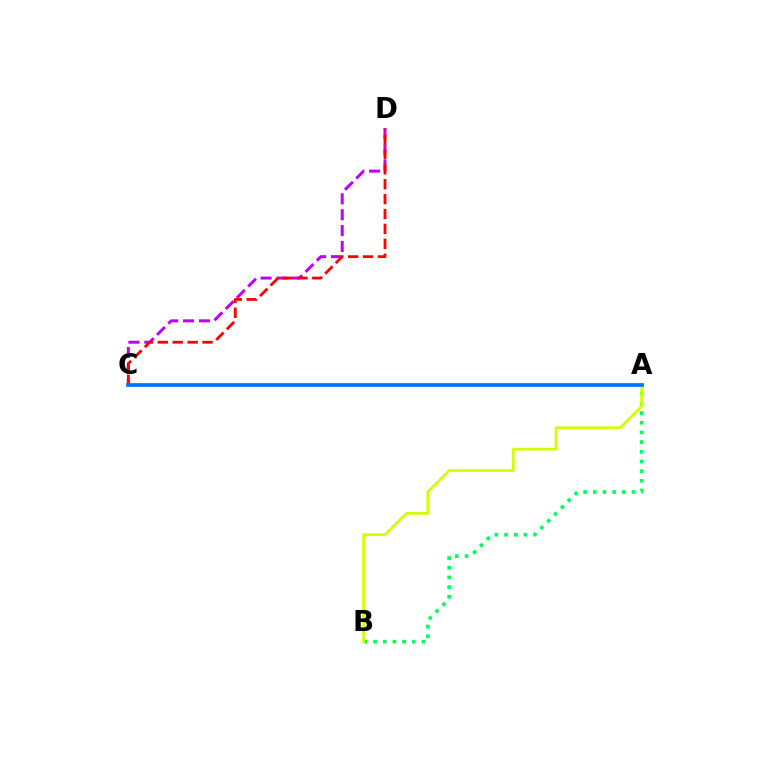{('C', 'D'): [{'color': '#b900ff', 'line_style': 'dashed', 'thickness': 2.16}, {'color': '#ff0000', 'line_style': 'dashed', 'thickness': 2.02}], ('A', 'B'): [{'color': '#00ff5c', 'line_style': 'dotted', 'thickness': 2.63}, {'color': '#d1ff00', 'line_style': 'solid', 'thickness': 1.96}], ('A', 'C'): [{'color': '#0074ff', 'line_style': 'solid', 'thickness': 2.69}]}